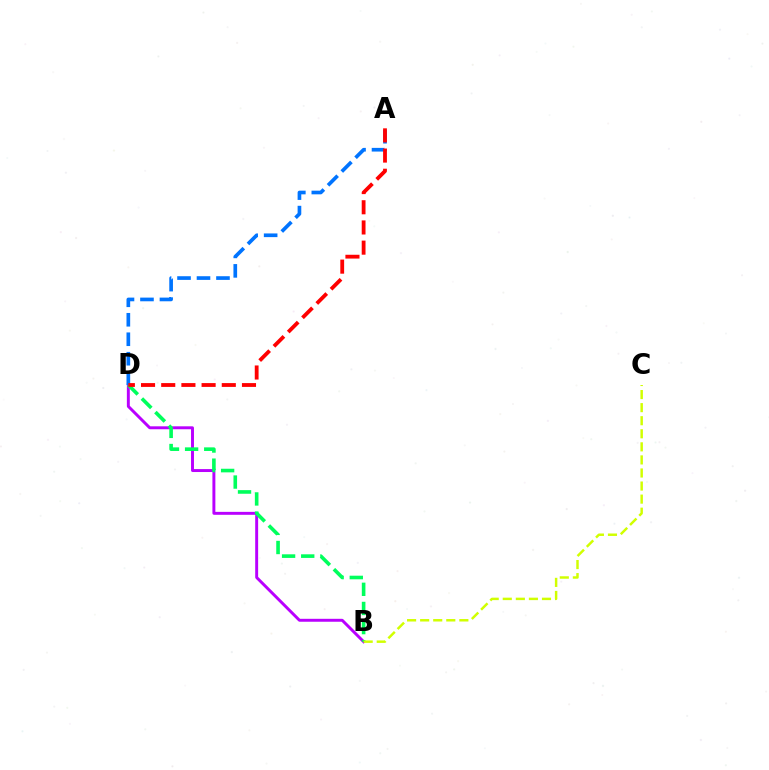{('B', 'D'): [{'color': '#b900ff', 'line_style': 'solid', 'thickness': 2.12}, {'color': '#00ff5c', 'line_style': 'dashed', 'thickness': 2.6}], ('B', 'C'): [{'color': '#d1ff00', 'line_style': 'dashed', 'thickness': 1.78}], ('A', 'D'): [{'color': '#0074ff', 'line_style': 'dashed', 'thickness': 2.65}, {'color': '#ff0000', 'line_style': 'dashed', 'thickness': 2.74}]}